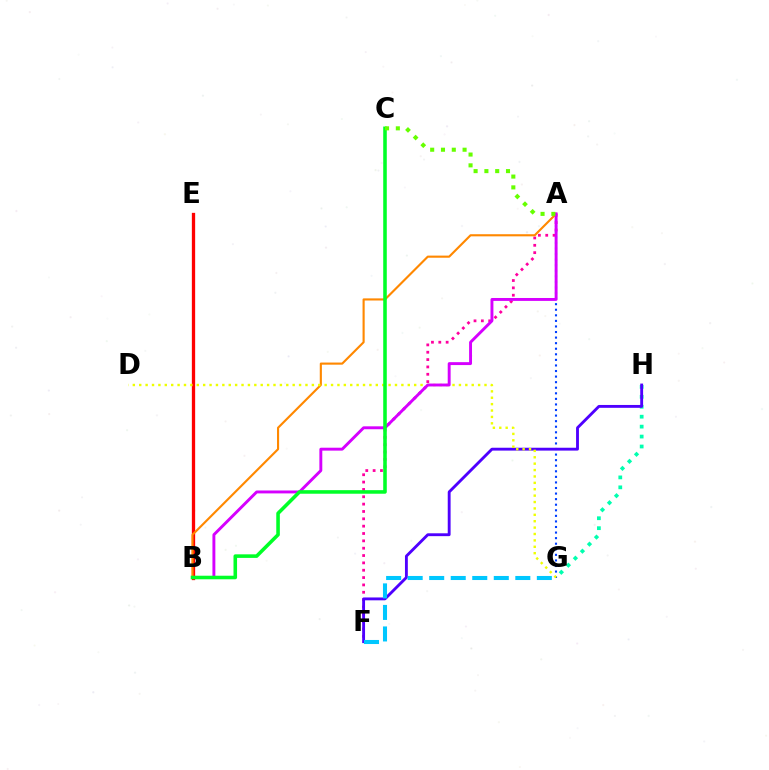{('G', 'H'): [{'color': '#00ffaf', 'line_style': 'dotted', 'thickness': 2.7}], ('A', 'G'): [{'color': '#003fff', 'line_style': 'dotted', 'thickness': 1.51}], ('A', 'F'): [{'color': '#ff00a0', 'line_style': 'dotted', 'thickness': 2.0}], ('B', 'E'): [{'color': '#ff0000', 'line_style': 'solid', 'thickness': 2.37}], ('F', 'H'): [{'color': '#4f00ff', 'line_style': 'solid', 'thickness': 2.06}], ('A', 'B'): [{'color': '#ff8800', 'line_style': 'solid', 'thickness': 1.53}, {'color': '#d600ff', 'line_style': 'solid', 'thickness': 2.1}], ('D', 'G'): [{'color': '#eeff00', 'line_style': 'dotted', 'thickness': 1.74}], ('B', 'C'): [{'color': '#00ff27', 'line_style': 'solid', 'thickness': 2.57}], ('A', 'C'): [{'color': '#66ff00', 'line_style': 'dotted', 'thickness': 2.93}], ('F', 'G'): [{'color': '#00c7ff', 'line_style': 'dashed', 'thickness': 2.92}]}